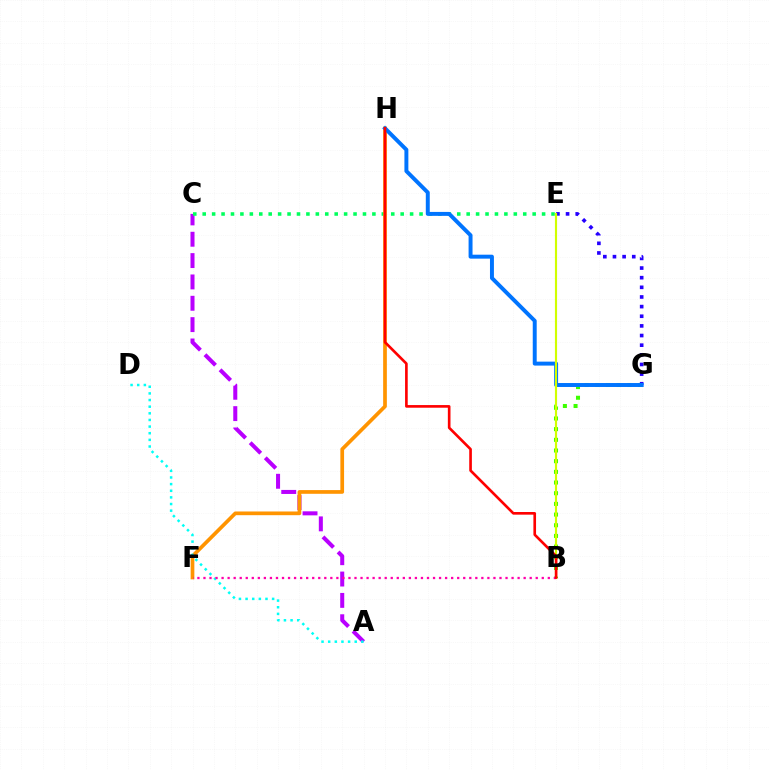{('E', 'G'): [{'color': '#2500ff', 'line_style': 'dotted', 'thickness': 2.62}], ('A', 'C'): [{'color': '#b900ff', 'line_style': 'dashed', 'thickness': 2.9}], ('B', 'G'): [{'color': '#3dff00', 'line_style': 'dotted', 'thickness': 2.9}], ('C', 'E'): [{'color': '#00ff5c', 'line_style': 'dotted', 'thickness': 2.56}], ('F', 'H'): [{'color': '#ff9400', 'line_style': 'solid', 'thickness': 2.67}], ('G', 'H'): [{'color': '#0074ff', 'line_style': 'solid', 'thickness': 2.84}], ('B', 'E'): [{'color': '#d1ff00', 'line_style': 'solid', 'thickness': 1.54}], ('A', 'D'): [{'color': '#00fff6', 'line_style': 'dotted', 'thickness': 1.8}], ('B', 'F'): [{'color': '#ff00ac', 'line_style': 'dotted', 'thickness': 1.64}], ('B', 'H'): [{'color': '#ff0000', 'line_style': 'solid', 'thickness': 1.91}]}